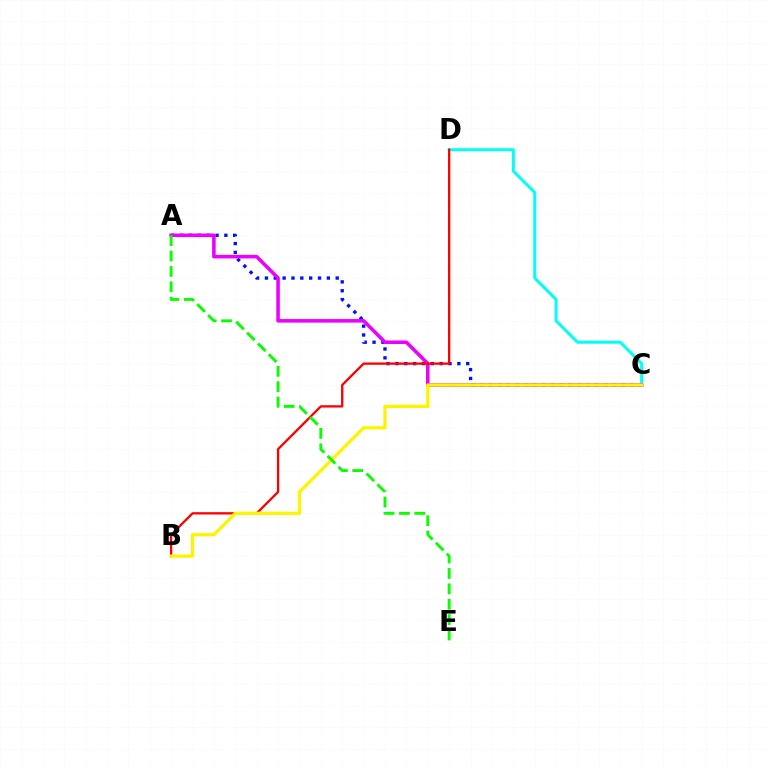{('C', 'D'): [{'color': '#00fff6', 'line_style': 'solid', 'thickness': 2.16}], ('A', 'C'): [{'color': '#0010ff', 'line_style': 'dotted', 'thickness': 2.4}, {'color': '#ee00ff', 'line_style': 'solid', 'thickness': 2.56}], ('B', 'D'): [{'color': '#ff0000', 'line_style': 'solid', 'thickness': 1.66}], ('B', 'C'): [{'color': '#fcf500', 'line_style': 'solid', 'thickness': 2.34}], ('A', 'E'): [{'color': '#08ff00', 'line_style': 'dashed', 'thickness': 2.09}]}